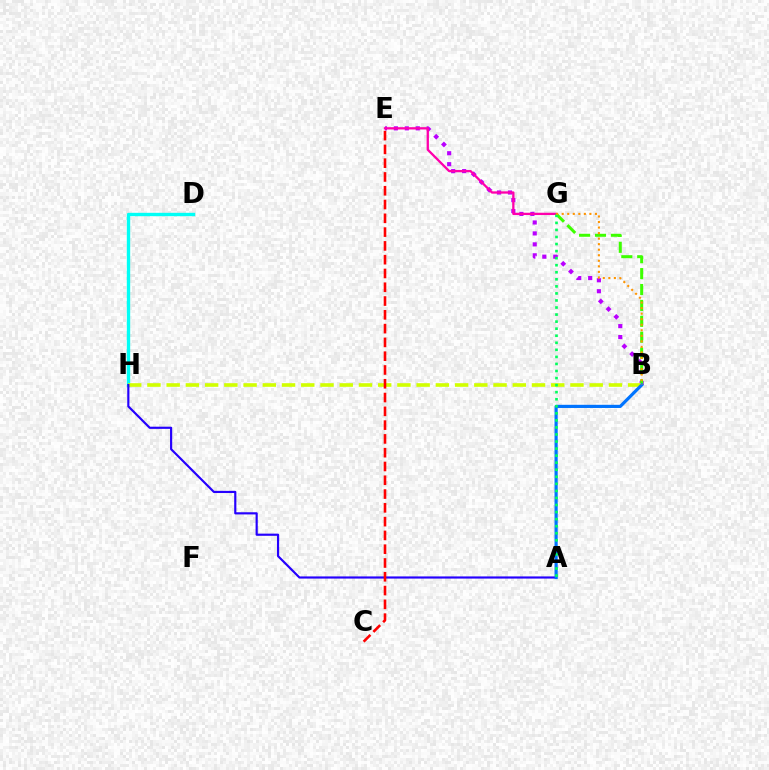{('B', 'E'): [{'color': '#b900ff', 'line_style': 'dotted', 'thickness': 2.97}], ('D', 'H'): [{'color': '#00fff6', 'line_style': 'solid', 'thickness': 2.43}], ('E', 'G'): [{'color': '#ff00ac', 'line_style': 'solid', 'thickness': 1.65}], ('B', 'G'): [{'color': '#3dff00', 'line_style': 'dashed', 'thickness': 2.16}, {'color': '#ff9400', 'line_style': 'dotted', 'thickness': 1.51}], ('B', 'H'): [{'color': '#d1ff00', 'line_style': 'dashed', 'thickness': 2.61}], ('A', 'H'): [{'color': '#2500ff', 'line_style': 'solid', 'thickness': 1.56}], ('C', 'E'): [{'color': '#ff0000', 'line_style': 'dashed', 'thickness': 1.87}], ('A', 'B'): [{'color': '#0074ff', 'line_style': 'solid', 'thickness': 2.29}], ('A', 'G'): [{'color': '#00ff5c', 'line_style': 'dotted', 'thickness': 1.92}]}